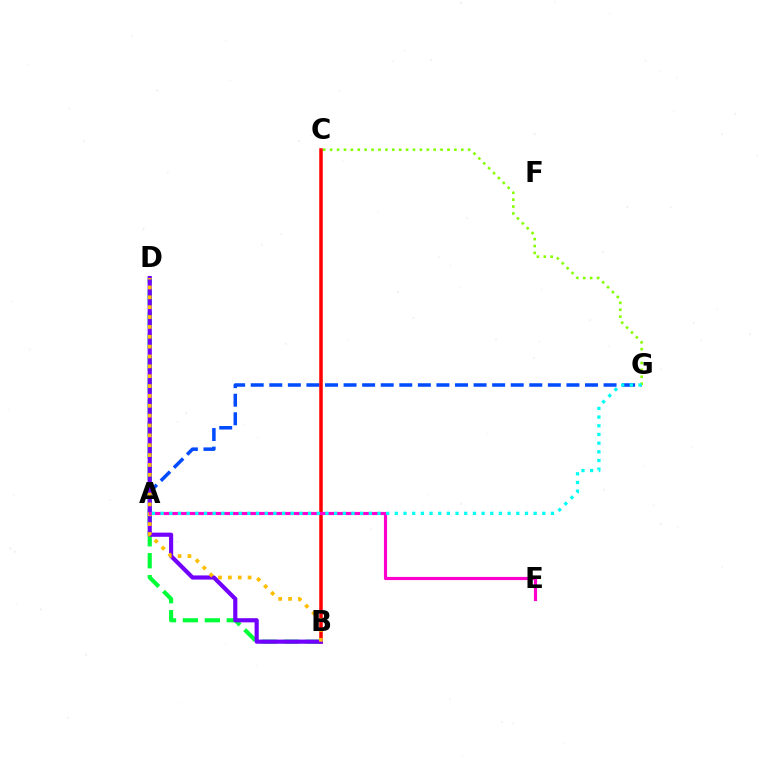{('B', 'D'): [{'color': '#00ff39', 'line_style': 'dashed', 'thickness': 2.98}, {'color': '#7200ff', 'line_style': 'solid', 'thickness': 3.0}, {'color': '#ffbd00', 'line_style': 'dotted', 'thickness': 2.68}], ('A', 'G'): [{'color': '#004bff', 'line_style': 'dashed', 'thickness': 2.52}, {'color': '#00fff6', 'line_style': 'dotted', 'thickness': 2.36}], ('B', 'C'): [{'color': '#ff0000', 'line_style': 'solid', 'thickness': 2.53}], ('A', 'E'): [{'color': '#ff00cf', 'line_style': 'solid', 'thickness': 2.27}], ('C', 'G'): [{'color': '#84ff00', 'line_style': 'dotted', 'thickness': 1.88}]}